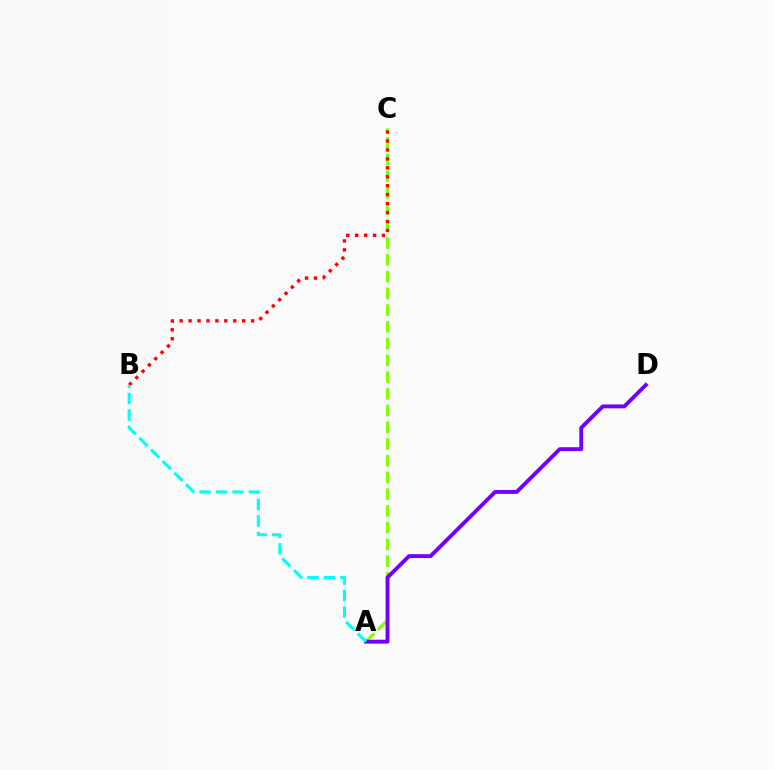{('A', 'C'): [{'color': '#84ff00', 'line_style': 'dashed', 'thickness': 2.27}], ('B', 'C'): [{'color': '#ff0000', 'line_style': 'dotted', 'thickness': 2.43}], ('A', 'D'): [{'color': '#7200ff', 'line_style': 'solid', 'thickness': 2.79}], ('A', 'B'): [{'color': '#00fff6', 'line_style': 'dashed', 'thickness': 2.24}]}